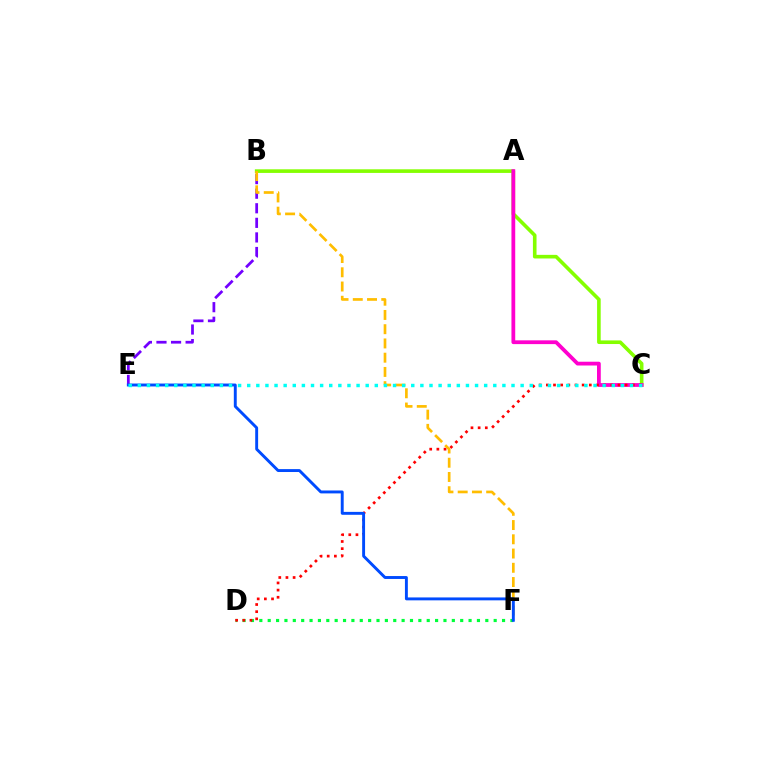{('B', 'C'): [{'color': '#84ff00', 'line_style': 'solid', 'thickness': 2.61}], ('B', 'E'): [{'color': '#7200ff', 'line_style': 'dashed', 'thickness': 1.98}], ('A', 'C'): [{'color': '#ff00cf', 'line_style': 'solid', 'thickness': 2.72}], ('D', 'F'): [{'color': '#00ff39', 'line_style': 'dotted', 'thickness': 2.27}], ('C', 'D'): [{'color': '#ff0000', 'line_style': 'dotted', 'thickness': 1.95}], ('B', 'F'): [{'color': '#ffbd00', 'line_style': 'dashed', 'thickness': 1.94}], ('E', 'F'): [{'color': '#004bff', 'line_style': 'solid', 'thickness': 2.1}], ('C', 'E'): [{'color': '#00fff6', 'line_style': 'dotted', 'thickness': 2.48}]}